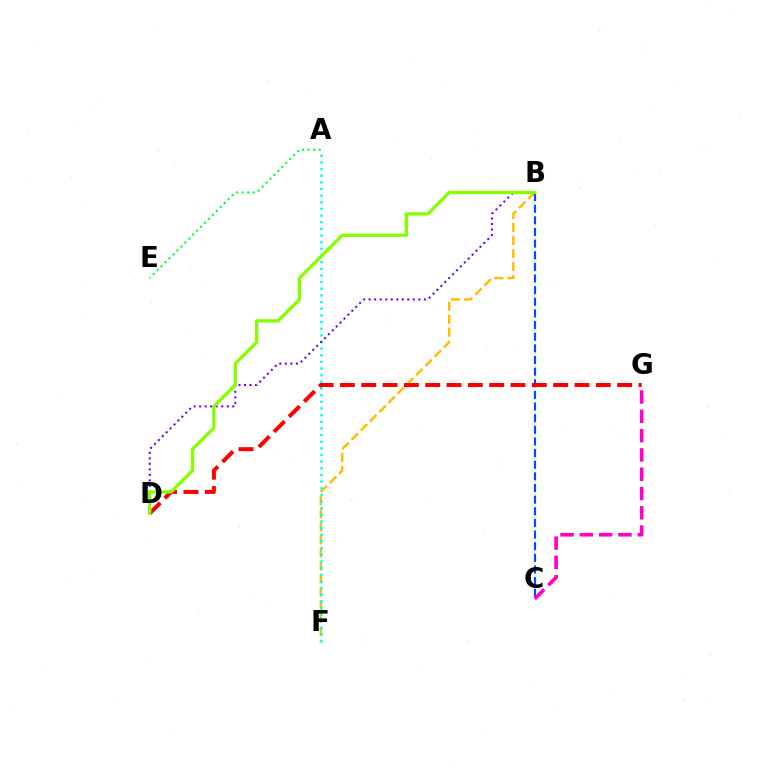{('B', 'F'): [{'color': '#ffbd00', 'line_style': 'dashed', 'thickness': 1.77}], ('B', 'C'): [{'color': '#004bff', 'line_style': 'dashed', 'thickness': 1.58}], ('A', 'E'): [{'color': '#00ff39', 'line_style': 'dotted', 'thickness': 1.52}], ('C', 'G'): [{'color': '#ff00cf', 'line_style': 'dashed', 'thickness': 2.62}], ('A', 'F'): [{'color': '#00fff6', 'line_style': 'dotted', 'thickness': 1.81}], ('D', 'G'): [{'color': '#ff0000', 'line_style': 'dashed', 'thickness': 2.9}], ('B', 'D'): [{'color': '#7200ff', 'line_style': 'dotted', 'thickness': 1.5}, {'color': '#84ff00', 'line_style': 'solid', 'thickness': 2.38}]}